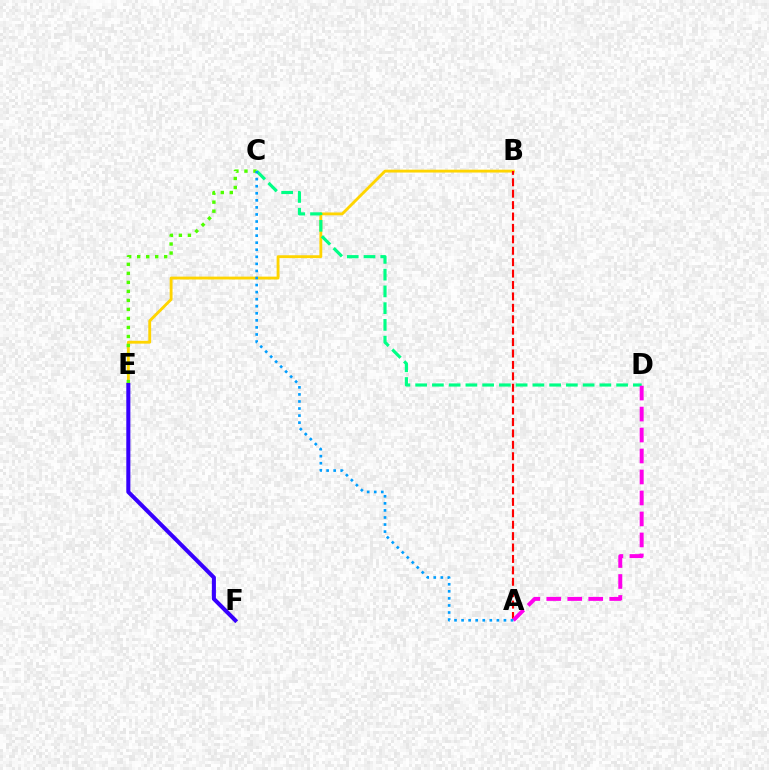{('B', 'E'): [{'color': '#ffd500', 'line_style': 'solid', 'thickness': 2.05}], ('A', 'B'): [{'color': '#ff0000', 'line_style': 'dashed', 'thickness': 1.55}], ('C', 'D'): [{'color': '#00ff86', 'line_style': 'dashed', 'thickness': 2.28}], ('A', 'D'): [{'color': '#ff00ed', 'line_style': 'dashed', 'thickness': 2.85}], ('C', 'E'): [{'color': '#4fff00', 'line_style': 'dotted', 'thickness': 2.45}], ('E', 'F'): [{'color': '#3700ff', 'line_style': 'solid', 'thickness': 2.92}], ('A', 'C'): [{'color': '#009eff', 'line_style': 'dotted', 'thickness': 1.92}]}